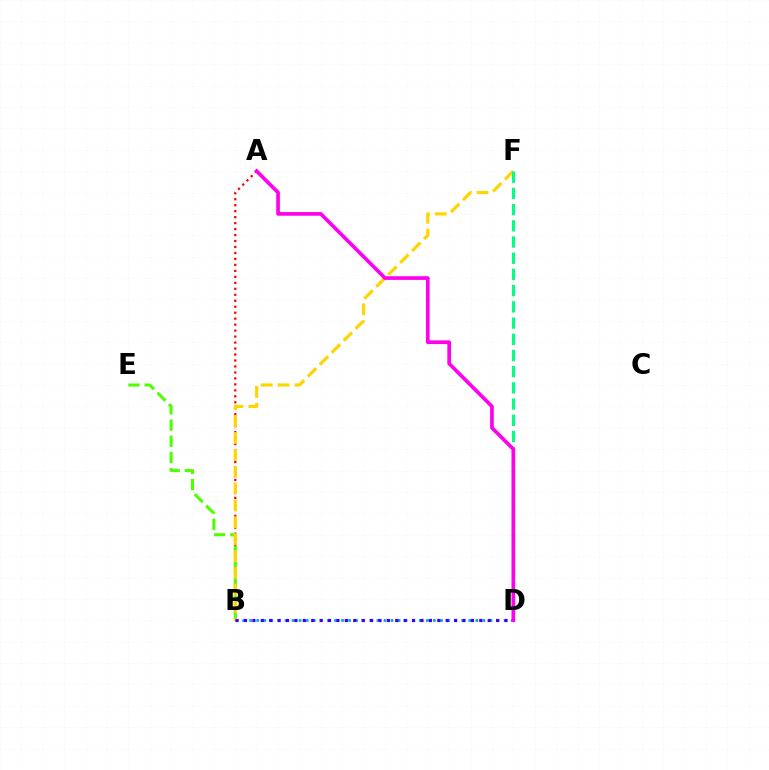{('A', 'B'): [{'color': '#ff0000', 'line_style': 'dotted', 'thickness': 1.62}], ('B', 'E'): [{'color': '#4fff00', 'line_style': 'dashed', 'thickness': 2.2}], ('B', 'D'): [{'color': '#009eff', 'line_style': 'dotted', 'thickness': 1.92}, {'color': '#3700ff', 'line_style': 'dotted', 'thickness': 2.28}], ('B', 'F'): [{'color': '#ffd500', 'line_style': 'dashed', 'thickness': 2.29}], ('D', 'F'): [{'color': '#00ff86', 'line_style': 'dashed', 'thickness': 2.2}], ('A', 'D'): [{'color': '#ff00ed', 'line_style': 'solid', 'thickness': 2.65}]}